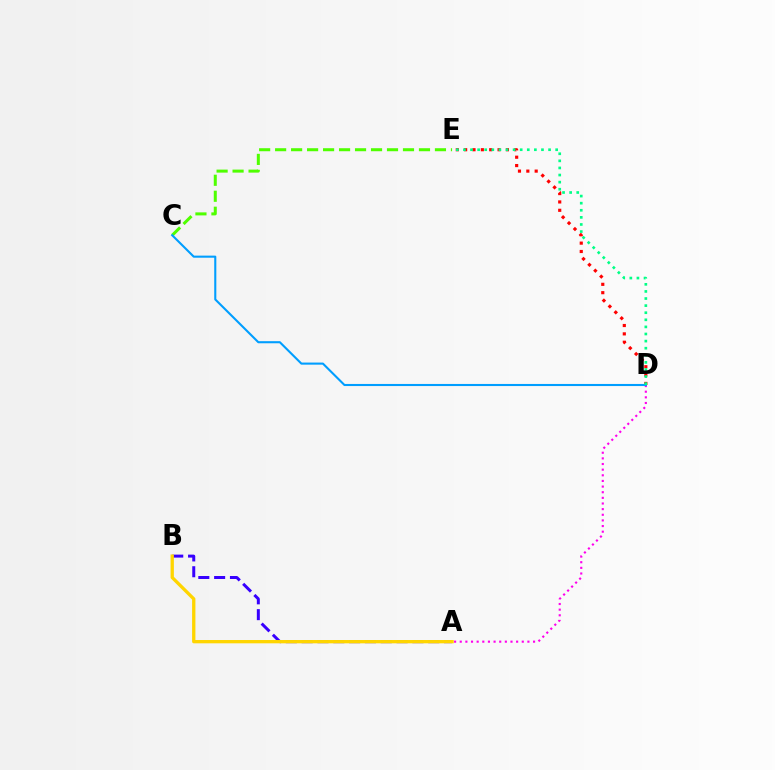{('D', 'E'): [{'color': '#ff0000', 'line_style': 'dotted', 'thickness': 2.27}, {'color': '#00ff86', 'line_style': 'dotted', 'thickness': 1.93}], ('A', 'B'): [{'color': '#3700ff', 'line_style': 'dashed', 'thickness': 2.15}, {'color': '#ffd500', 'line_style': 'solid', 'thickness': 2.38}], ('C', 'E'): [{'color': '#4fff00', 'line_style': 'dashed', 'thickness': 2.17}], ('A', 'D'): [{'color': '#ff00ed', 'line_style': 'dotted', 'thickness': 1.53}], ('C', 'D'): [{'color': '#009eff', 'line_style': 'solid', 'thickness': 1.51}]}